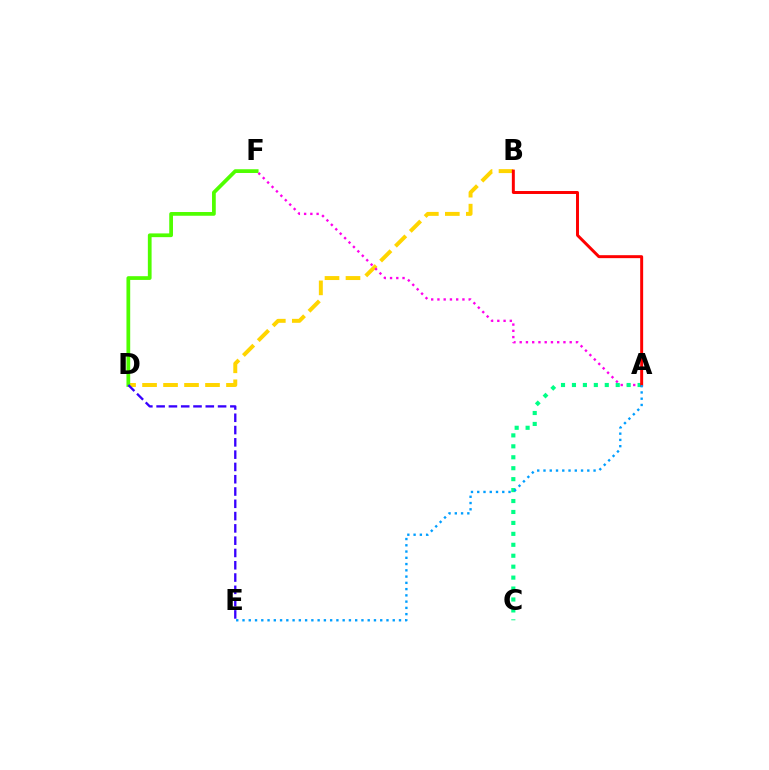{('B', 'D'): [{'color': '#ffd500', 'line_style': 'dashed', 'thickness': 2.85}], ('D', 'F'): [{'color': '#4fff00', 'line_style': 'solid', 'thickness': 2.69}], ('A', 'F'): [{'color': '#ff00ed', 'line_style': 'dotted', 'thickness': 1.7}], ('D', 'E'): [{'color': '#3700ff', 'line_style': 'dashed', 'thickness': 1.67}], ('A', 'C'): [{'color': '#00ff86', 'line_style': 'dotted', 'thickness': 2.97}], ('A', 'B'): [{'color': '#ff0000', 'line_style': 'solid', 'thickness': 2.13}], ('A', 'E'): [{'color': '#009eff', 'line_style': 'dotted', 'thickness': 1.7}]}